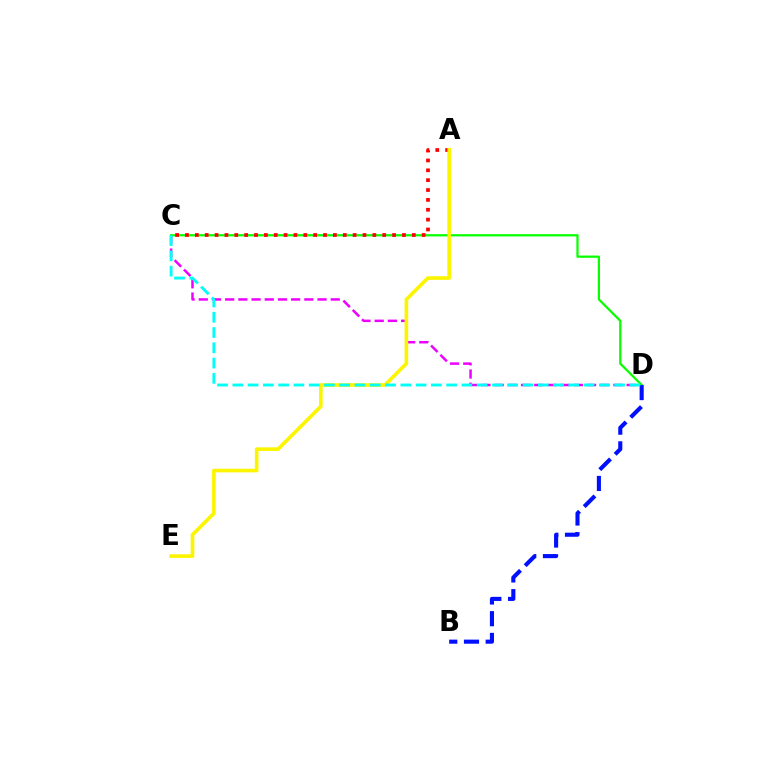{('C', 'D'): [{'color': '#ee00ff', 'line_style': 'dashed', 'thickness': 1.79}, {'color': '#08ff00', 'line_style': 'solid', 'thickness': 1.62}, {'color': '#00fff6', 'line_style': 'dashed', 'thickness': 2.07}], ('A', 'C'): [{'color': '#ff0000', 'line_style': 'dotted', 'thickness': 2.68}], ('A', 'E'): [{'color': '#fcf500', 'line_style': 'solid', 'thickness': 2.62}], ('B', 'D'): [{'color': '#0010ff', 'line_style': 'dashed', 'thickness': 2.95}]}